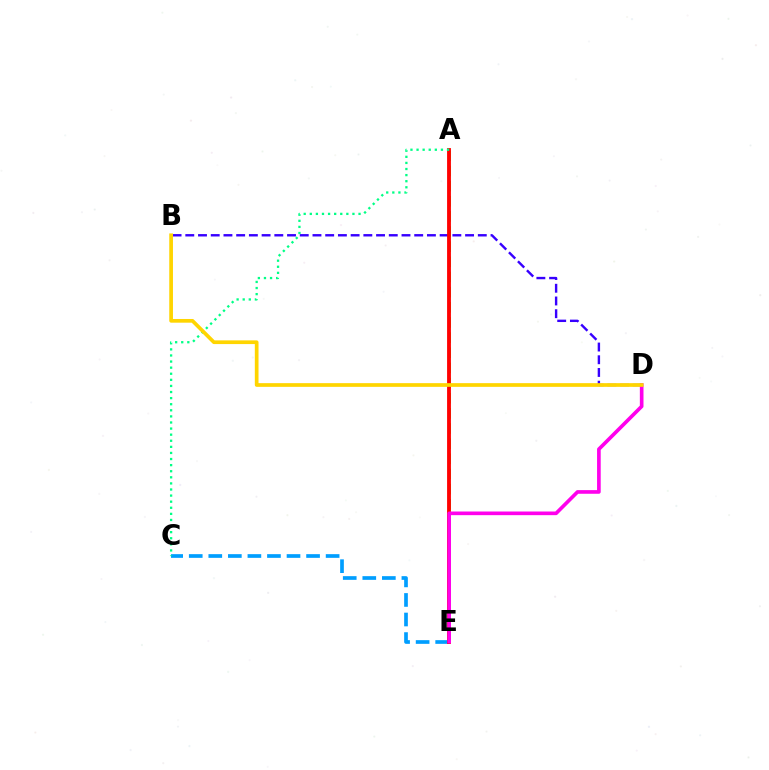{('C', 'E'): [{'color': '#009eff', 'line_style': 'dashed', 'thickness': 2.66}], ('A', 'E'): [{'color': '#4fff00', 'line_style': 'dashed', 'thickness': 2.06}, {'color': '#ff0000', 'line_style': 'solid', 'thickness': 2.76}], ('B', 'D'): [{'color': '#3700ff', 'line_style': 'dashed', 'thickness': 1.73}, {'color': '#ffd500', 'line_style': 'solid', 'thickness': 2.67}], ('A', 'C'): [{'color': '#00ff86', 'line_style': 'dotted', 'thickness': 1.66}], ('D', 'E'): [{'color': '#ff00ed', 'line_style': 'solid', 'thickness': 2.63}]}